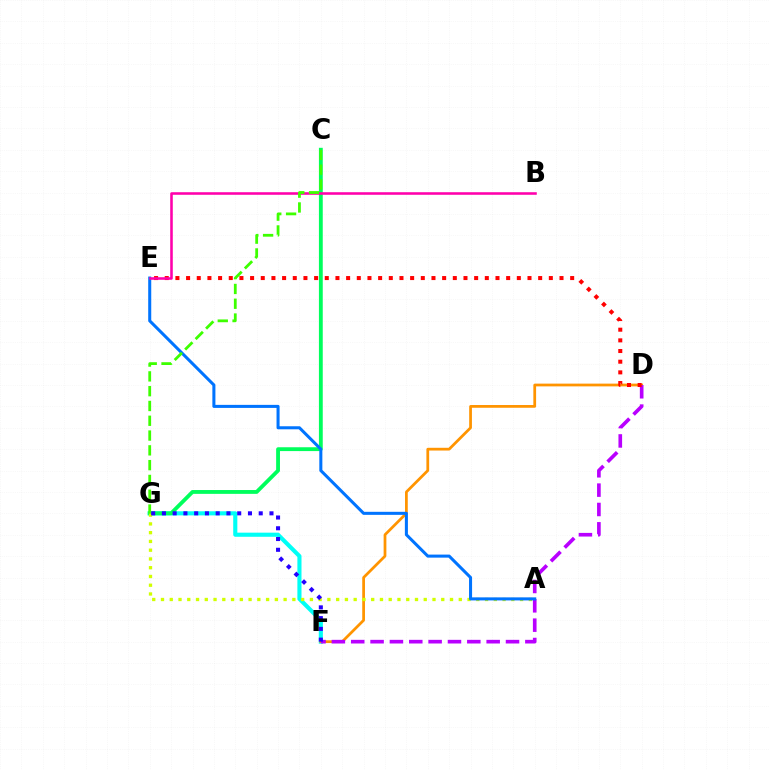{('F', 'G'): [{'color': '#00fff6', 'line_style': 'solid', 'thickness': 2.96}, {'color': '#2500ff', 'line_style': 'dotted', 'thickness': 2.92}], ('C', 'G'): [{'color': '#00ff5c', 'line_style': 'solid', 'thickness': 2.76}, {'color': '#3dff00', 'line_style': 'dashed', 'thickness': 2.01}], ('D', 'F'): [{'color': '#ff9400', 'line_style': 'solid', 'thickness': 1.98}, {'color': '#b900ff', 'line_style': 'dashed', 'thickness': 2.63}], ('D', 'E'): [{'color': '#ff0000', 'line_style': 'dotted', 'thickness': 2.9}], ('A', 'G'): [{'color': '#d1ff00', 'line_style': 'dotted', 'thickness': 2.38}], ('A', 'E'): [{'color': '#0074ff', 'line_style': 'solid', 'thickness': 2.19}], ('B', 'E'): [{'color': '#ff00ac', 'line_style': 'solid', 'thickness': 1.85}]}